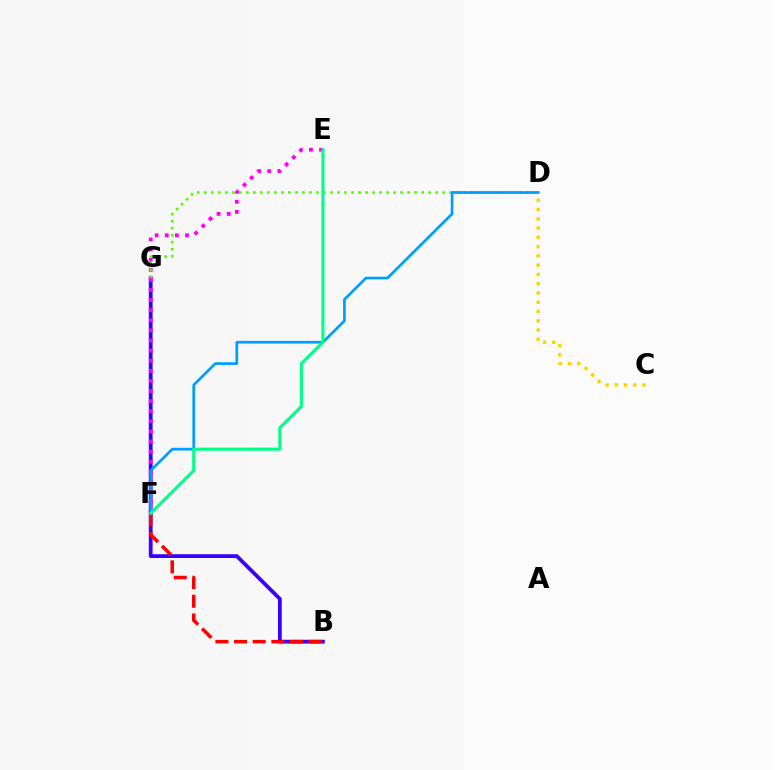{('C', 'D'): [{'color': '#ffd500', 'line_style': 'dotted', 'thickness': 2.52}], ('B', 'G'): [{'color': '#3700ff', 'line_style': 'solid', 'thickness': 2.72}], ('B', 'F'): [{'color': '#ff0000', 'line_style': 'dashed', 'thickness': 2.53}], ('E', 'F'): [{'color': '#ff00ed', 'line_style': 'dotted', 'thickness': 2.75}, {'color': '#00ff86', 'line_style': 'solid', 'thickness': 2.21}], ('D', 'G'): [{'color': '#4fff00', 'line_style': 'dotted', 'thickness': 1.91}], ('D', 'F'): [{'color': '#009eff', 'line_style': 'solid', 'thickness': 1.96}]}